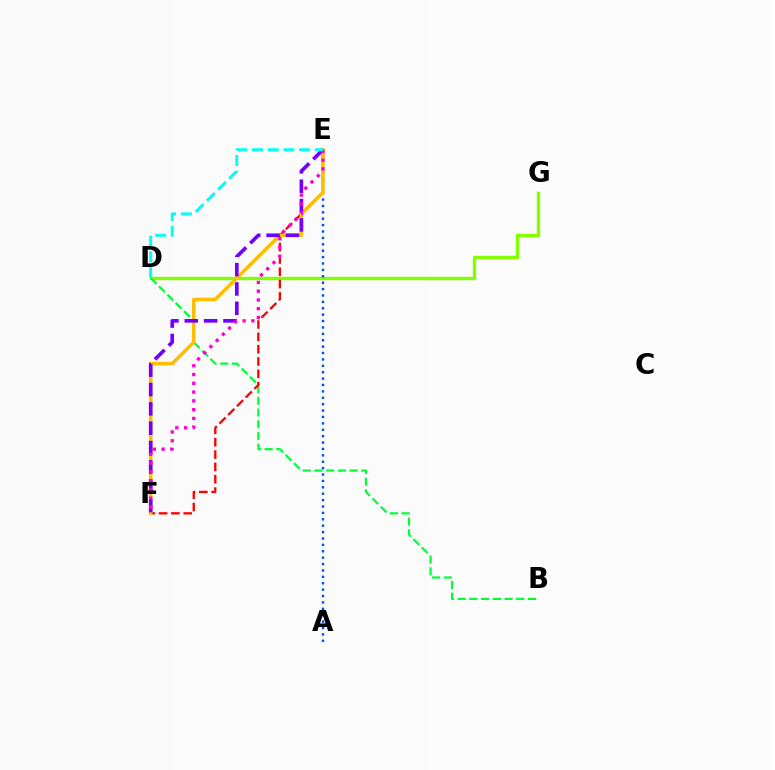{('D', 'G'): [{'color': '#84ff00', 'line_style': 'solid', 'thickness': 2.44}], ('B', 'D'): [{'color': '#00ff39', 'line_style': 'dashed', 'thickness': 1.59}], ('E', 'F'): [{'color': '#ff0000', 'line_style': 'dashed', 'thickness': 1.68}, {'color': '#ffbd00', 'line_style': 'solid', 'thickness': 2.52}, {'color': '#7200ff', 'line_style': 'dashed', 'thickness': 2.63}, {'color': '#ff00cf', 'line_style': 'dotted', 'thickness': 2.38}], ('A', 'E'): [{'color': '#004bff', 'line_style': 'dotted', 'thickness': 1.74}], ('D', 'E'): [{'color': '#00fff6', 'line_style': 'dashed', 'thickness': 2.14}]}